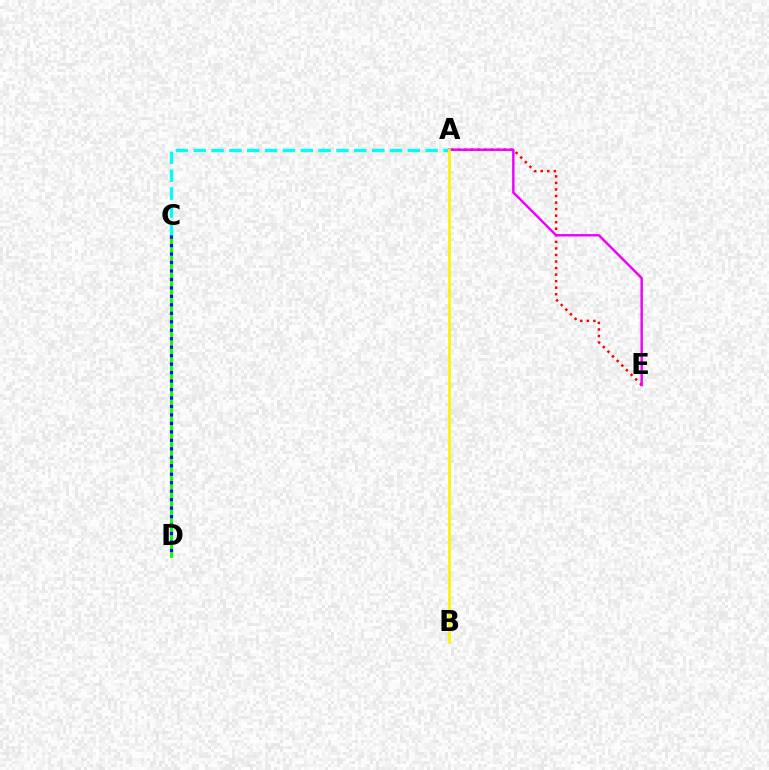{('A', 'E'): [{'color': '#ff0000', 'line_style': 'dotted', 'thickness': 1.78}, {'color': '#ee00ff', 'line_style': 'solid', 'thickness': 1.74}], ('C', 'D'): [{'color': '#08ff00', 'line_style': 'solid', 'thickness': 2.11}, {'color': '#0010ff', 'line_style': 'dotted', 'thickness': 2.3}], ('A', 'C'): [{'color': '#00fff6', 'line_style': 'dashed', 'thickness': 2.42}], ('A', 'B'): [{'color': '#fcf500', 'line_style': 'solid', 'thickness': 1.96}]}